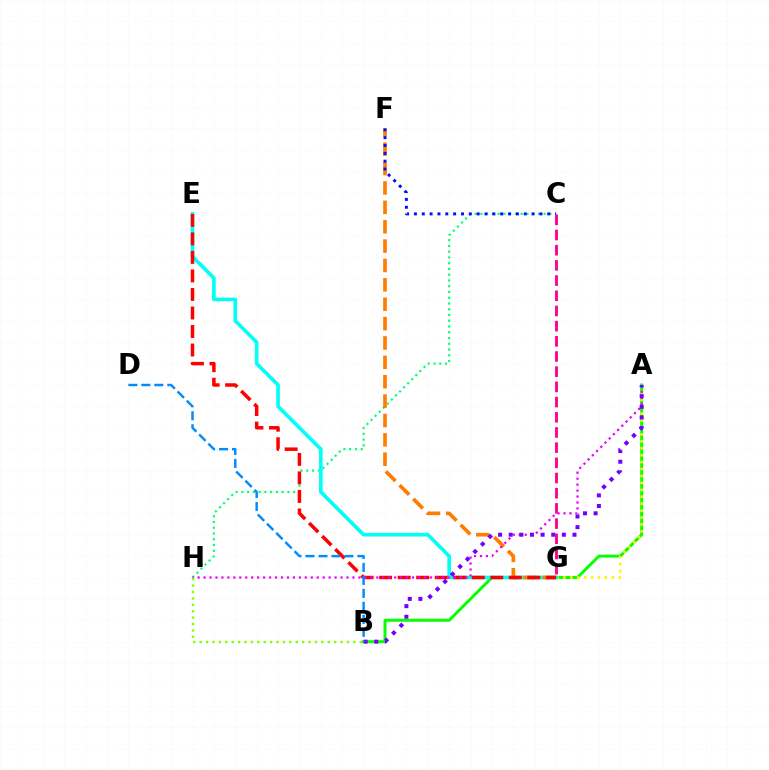{('A', 'B'): [{'color': '#08ff00', 'line_style': 'solid', 'thickness': 2.14}, {'color': '#7200ff', 'line_style': 'dotted', 'thickness': 2.89}], ('C', 'H'): [{'color': '#00ff74', 'line_style': 'dotted', 'thickness': 1.56}], ('A', 'G'): [{'color': '#fcf500', 'line_style': 'dotted', 'thickness': 1.88}], ('E', 'G'): [{'color': '#00fff6', 'line_style': 'solid', 'thickness': 2.62}, {'color': '#ff0000', 'line_style': 'dashed', 'thickness': 2.52}], ('F', 'G'): [{'color': '#ff7c00', 'line_style': 'dashed', 'thickness': 2.63}], ('A', 'H'): [{'color': '#ee00ff', 'line_style': 'dotted', 'thickness': 1.62}], ('C', 'F'): [{'color': '#0010ff', 'line_style': 'dotted', 'thickness': 2.13}], ('B', 'H'): [{'color': '#84ff00', 'line_style': 'dotted', 'thickness': 1.74}], ('B', 'D'): [{'color': '#008cff', 'line_style': 'dashed', 'thickness': 1.76}], ('C', 'G'): [{'color': '#ff0094', 'line_style': 'dashed', 'thickness': 2.06}]}